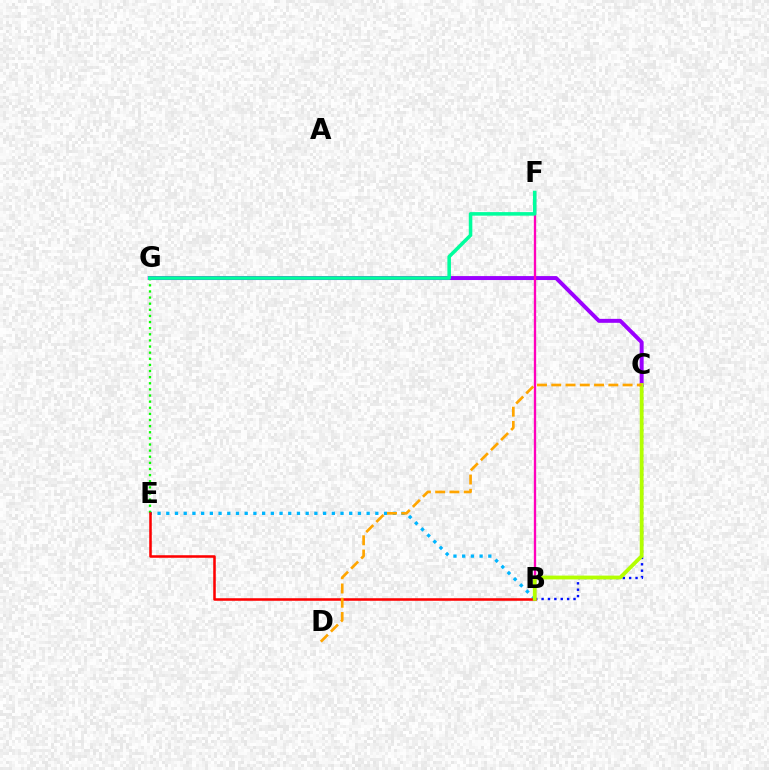{('B', 'E'): [{'color': '#00b5ff', 'line_style': 'dotted', 'thickness': 2.37}, {'color': '#ff0000', 'line_style': 'solid', 'thickness': 1.83}], ('C', 'G'): [{'color': '#9b00ff', 'line_style': 'solid', 'thickness': 2.85}], ('B', 'C'): [{'color': '#0010ff', 'line_style': 'dotted', 'thickness': 1.74}, {'color': '#b3ff00', 'line_style': 'solid', 'thickness': 2.74}], ('E', 'G'): [{'color': '#08ff00', 'line_style': 'dotted', 'thickness': 1.66}], ('B', 'F'): [{'color': '#ff00bd', 'line_style': 'solid', 'thickness': 1.67}], ('F', 'G'): [{'color': '#00ff9d', 'line_style': 'solid', 'thickness': 2.56}], ('C', 'D'): [{'color': '#ffa500', 'line_style': 'dashed', 'thickness': 1.94}]}